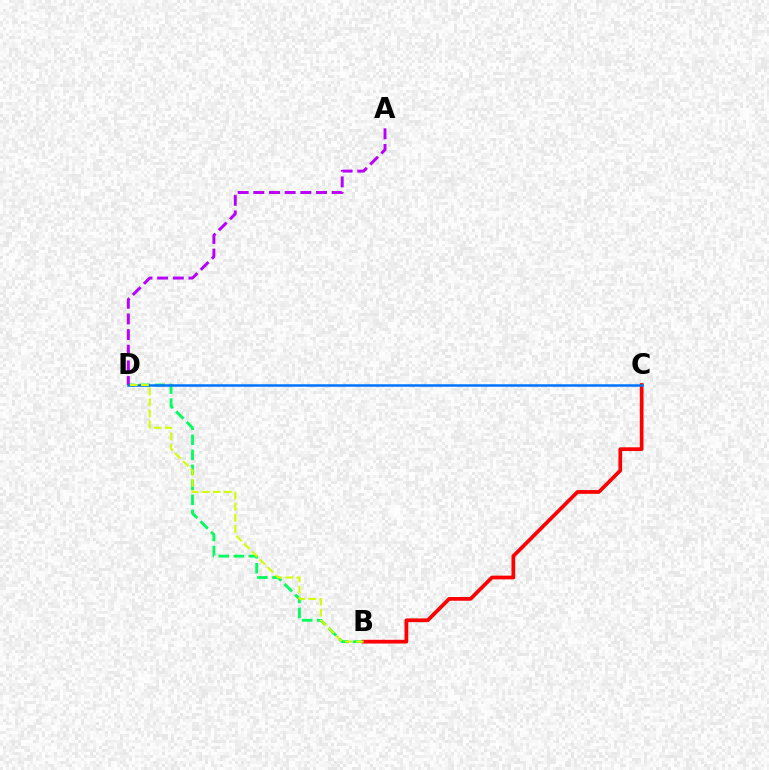{('B', 'D'): [{'color': '#00ff5c', 'line_style': 'dashed', 'thickness': 2.04}, {'color': '#d1ff00', 'line_style': 'dashed', 'thickness': 1.51}], ('A', 'D'): [{'color': '#b900ff', 'line_style': 'dashed', 'thickness': 2.13}], ('B', 'C'): [{'color': '#ff0000', 'line_style': 'solid', 'thickness': 2.69}], ('C', 'D'): [{'color': '#0074ff', 'line_style': 'solid', 'thickness': 1.8}]}